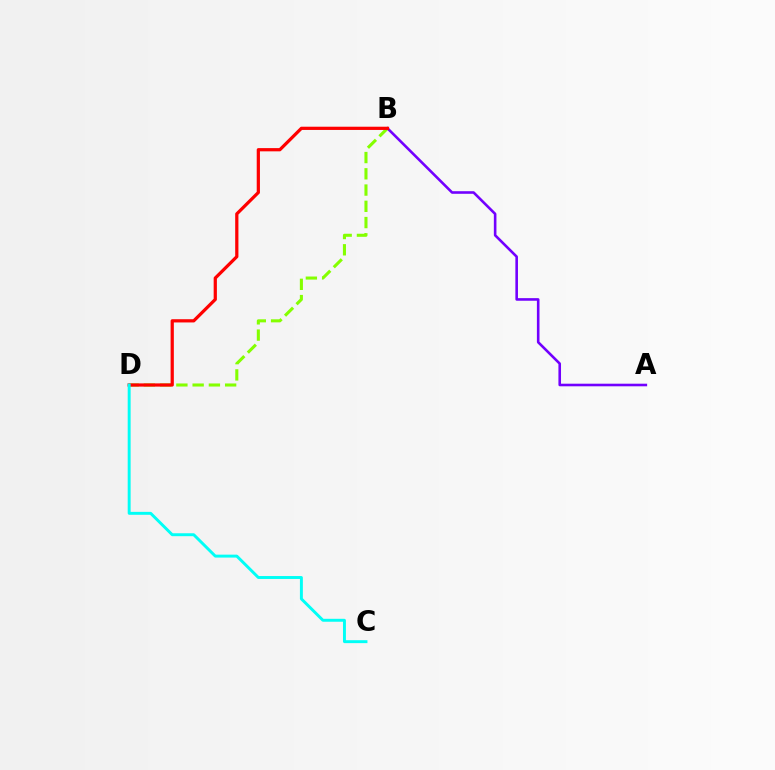{('B', 'D'): [{'color': '#84ff00', 'line_style': 'dashed', 'thickness': 2.21}, {'color': '#ff0000', 'line_style': 'solid', 'thickness': 2.32}], ('A', 'B'): [{'color': '#7200ff', 'line_style': 'solid', 'thickness': 1.87}], ('C', 'D'): [{'color': '#00fff6', 'line_style': 'solid', 'thickness': 2.11}]}